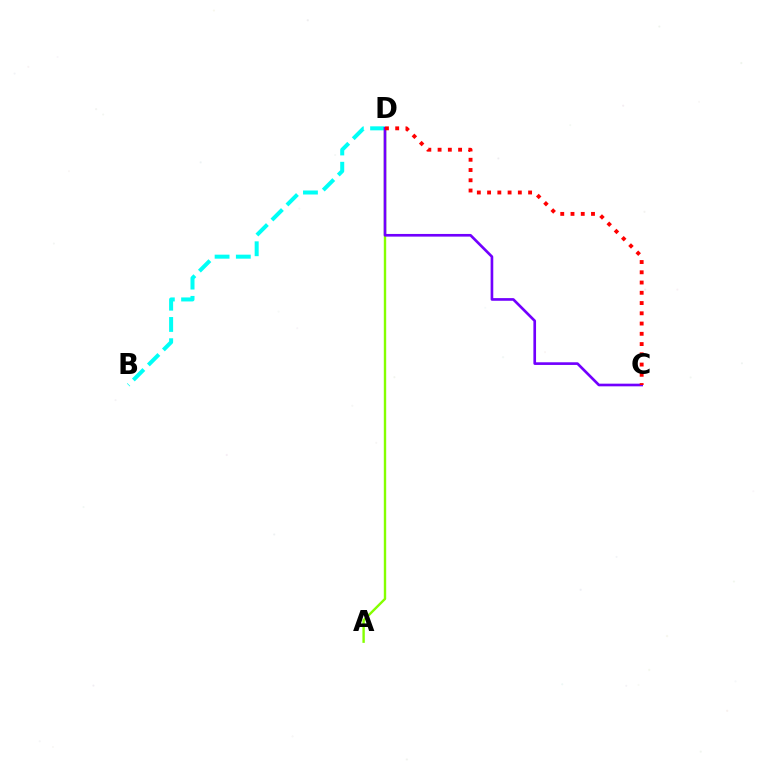{('B', 'D'): [{'color': '#00fff6', 'line_style': 'dashed', 'thickness': 2.89}], ('A', 'D'): [{'color': '#84ff00', 'line_style': 'solid', 'thickness': 1.72}], ('C', 'D'): [{'color': '#7200ff', 'line_style': 'solid', 'thickness': 1.92}, {'color': '#ff0000', 'line_style': 'dotted', 'thickness': 2.79}]}